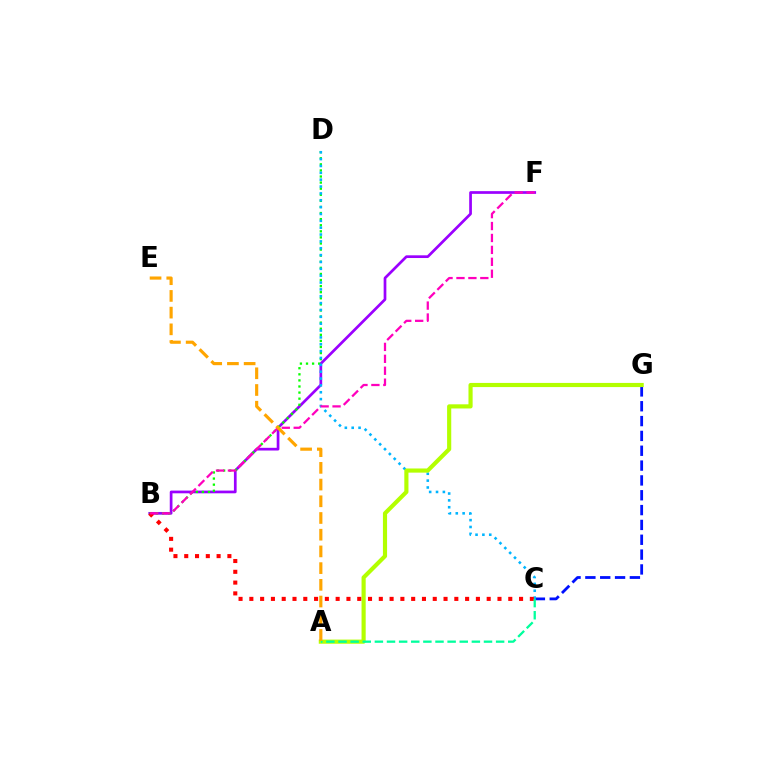{('B', 'F'): [{'color': '#9b00ff', 'line_style': 'solid', 'thickness': 1.95}, {'color': '#ff00bd', 'line_style': 'dashed', 'thickness': 1.62}], ('B', 'D'): [{'color': '#08ff00', 'line_style': 'dotted', 'thickness': 1.65}], ('C', 'G'): [{'color': '#0010ff', 'line_style': 'dashed', 'thickness': 2.02}], ('C', 'D'): [{'color': '#00b5ff', 'line_style': 'dotted', 'thickness': 1.86}], ('A', 'G'): [{'color': '#b3ff00', 'line_style': 'solid', 'thickness': 2.99}], ('B', 'C'): [{'color': '#ff0000', 'line_style': 'dotted', 'thickness': 2.93}], ('A', 'C'): [{'color': '#00ff9d', 'line_style': 'dashed', 'thickness': 1.65}], ('A', 'E'): [{'color': '#ffa500', 'line_style': 'dashed', 'thickness': 2.27}]}